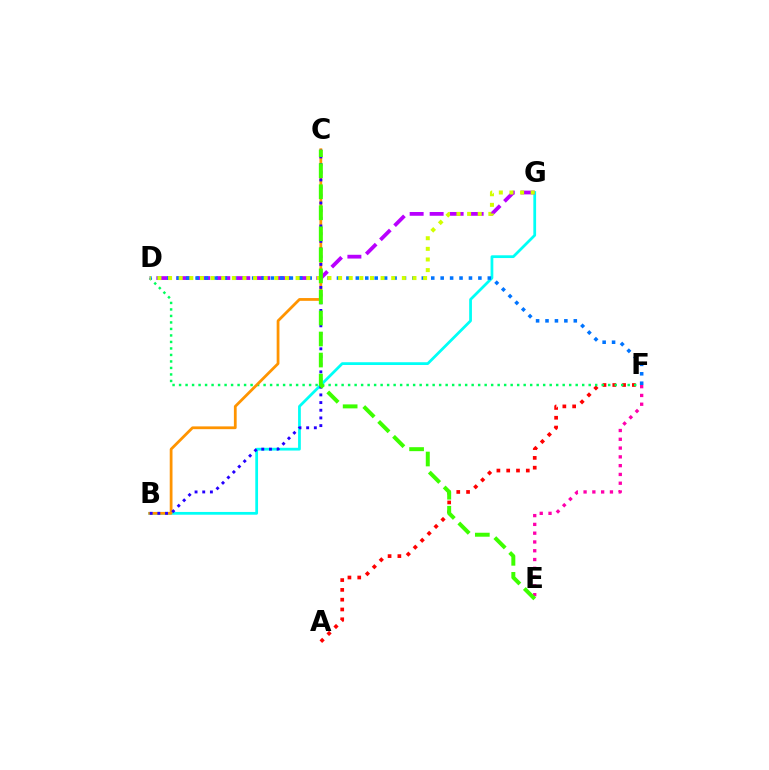{('B', 'G'): [{'color': '#00fff6', 'line_style': 'solid', 'thickness': 1.99}], ('A', 'F'): [{'color': '#ff0000', 'line_style': 'dotted', 'thickness': 2.66}], ('D', 'F'): [{'color': '#00ff5c', 'line_style': 'dotted', 'thickness': 1.77}, {'color': '#0074ff', 'line_style': 'dotted', 'thickness': 2.56}], ('E', 'F'): [{'color': '#ff00ac', 'line_style': 'dotted', 'thickness': 2.39}], ('D', 'G'): [{'color': '#b900ff', 'line_style': 'dashed', 'thickness': 2.72}, {'color': '#d1ff00', 'line_style': 'dotted', 'thickness': 2.89}], ('B', 'C'): [{'color': '#ff9400', 'line_style': 'solid', 'thickness': 2.0}, {'color': '#2500ff', 'line_style': 'dotted', 'thickness': 2.09}], ('C', 'E'): [{'color': '#3dff00', 'line_style': 'dashed', 'thickness': 2.86}]}